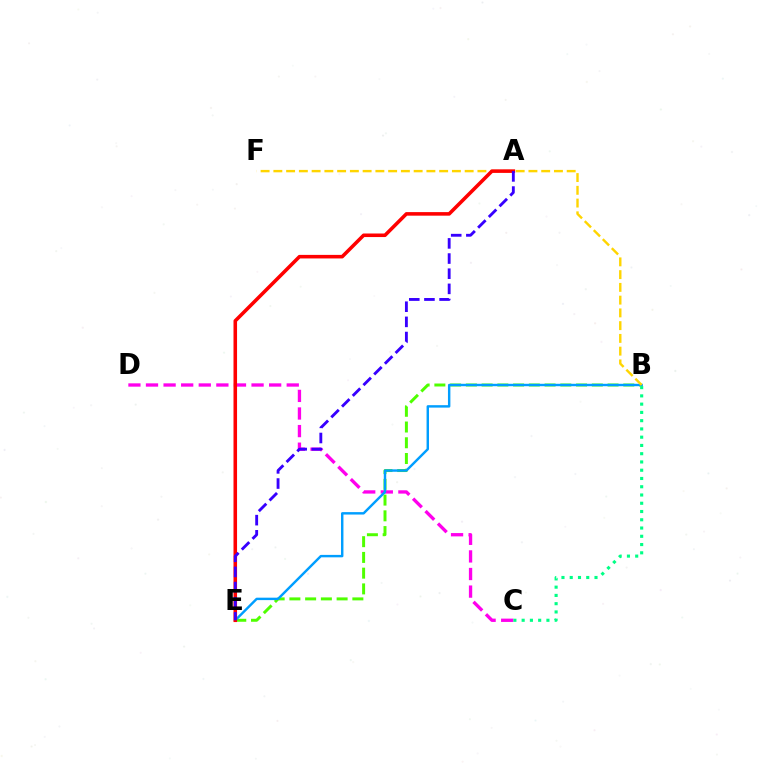{('C', 'D'): [{'color': '#ff00ed', 'line_style': 'dashed', 'thickness': 2.39}], ('B', 'E'): [{'color': '#4fff00', 'line_style': 'dashed', 'thickness': 2.14}, {'color': '#009eff', 'line_style': 'solid', 'thickness': 1.75}], ('B', 'F'): [{'color': '#ffd500', 'line_style': 'dashed', 'thickness': 1.73}], ('A', 'E'): [{'color': '#ff0000', 'line_style': 'solid', 'thickness': 2.56}, {'color': '#3700ff', 'line_style': 'dashed', 'thickness': 2.06}], ('B', 'C'): [{'color': '#00ff86', 'line_style': 'dotted', 'thickness': 2.24}]}